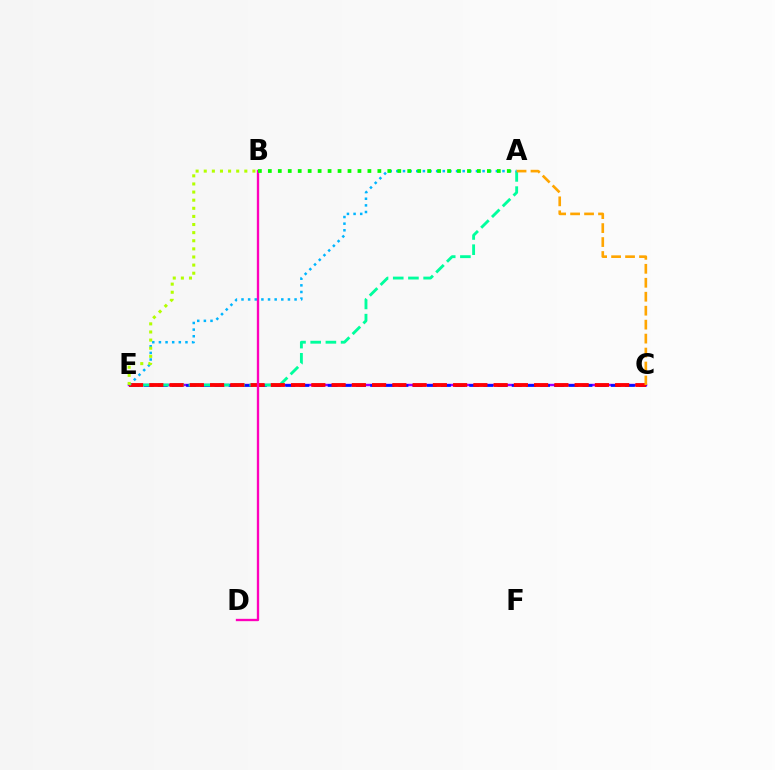{('C', 'E'): [{'color': '#9b00ff', 'line_style': 'solid', 'thickness': 1.76}, {'color': '#0010ff', 'line_style': 'dashed', 'thickness': 1.92}, {'color': '#ff0000', 'line_style': 'dashed', 'thickness': 2.75}], ('A', 'E'): [{'color': '#00ff9d', 'line_style': 'dashed', 'thickness': 2.06}, {'color': '#00b5ff', 'line_style': 'dotted', 'thickness': 1.8}], ('B', 'D'): [{'color': '#ff00bd', 'line_style': 'solid', 'thickness': 1.68}], ('B', 'E'): [{'color': '#b3ff00', 'line_style': 'dotted', 'thickness': 2.2}], ('A', 'B'): [{'color': '#08ff00', 'line_style': 'dotted', 'thickness': 2.71}], ('A', 'C'): [{'color': '#ffa500', 'line_style': 'dashed', 'thickness': 1.9}]}